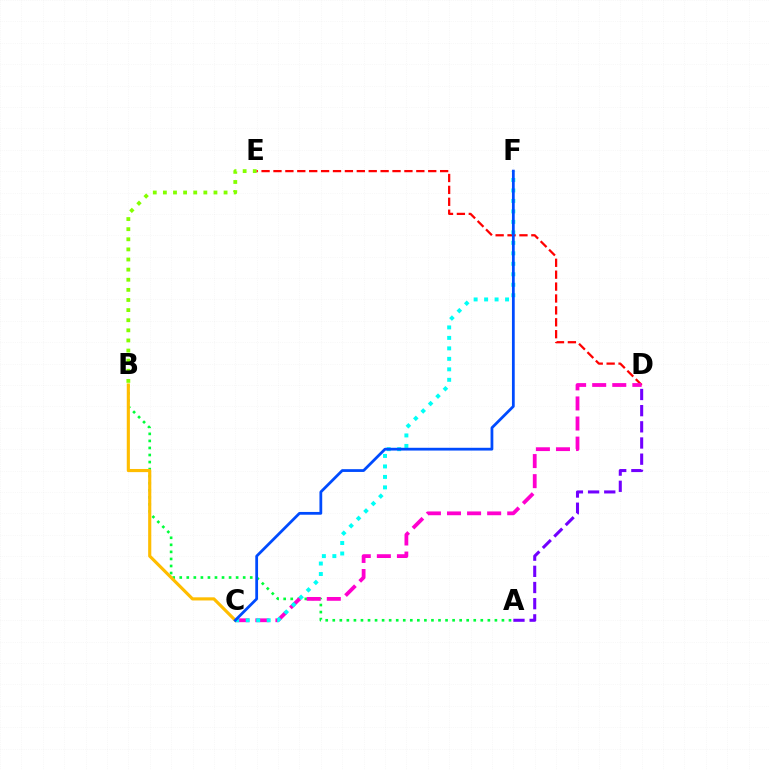{('B', 'E'): [{'color': '#84ff00', 'line_style': 'dotted', 'thickness': 2.75}], ('D', 'E'): [{'color': '#ff0000', 'line_style': 'dashed', 'thickness': 1.62}], ('A', 'B'): [{'color': '#00ff39', 'line_style': 'dotted', 'thickness': 1.92}], ('B', 'C'): [{'color': '#ffbd00', 'line_style': 'solid', 'thickness': 2.26}], ('C', 'D'): [{'color': '#ff00cf', 'line_style': 'dashed', 'thickness': 2.73}], ('C', 'F'): [{'color': '#00fff6', 'line_style': 'dotted', 'thickness': 2.85}, {'color': '#004bff', 'line_style': 'solid', 'thickness': 2.0}], ('A', 'D'): [{'color': '#7200ff', 'line_style': 'dashed', 'thickness': 2.2}]}